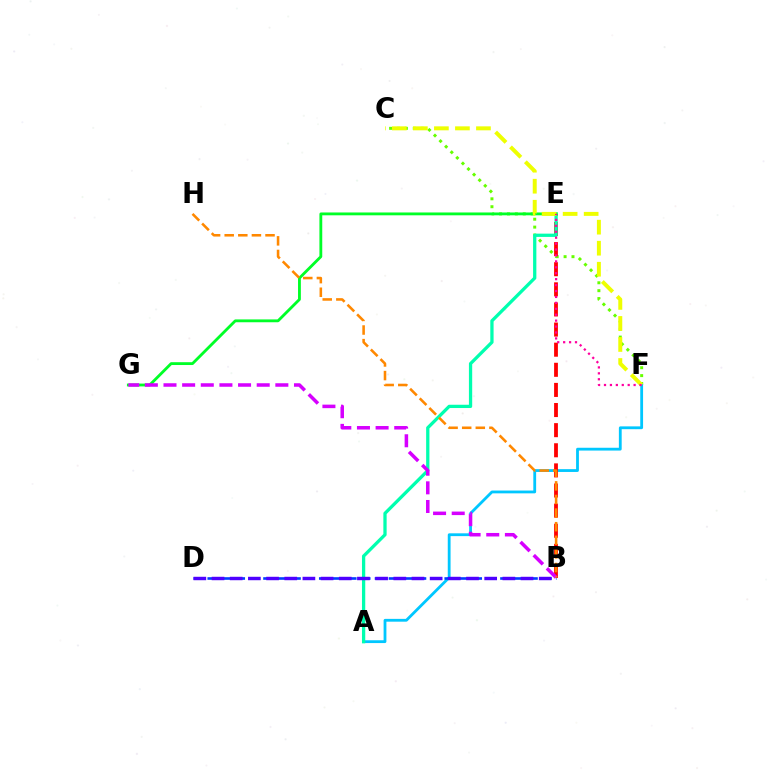{('C', 'F'): [{'color': '#66ff00', 'line_style': 'dotted', 'thickness': 2.15}, {'color': '#eeff00', 'line_style': 'dashed', 'thickness': 2.86}], ('A', 'F'): [{'color': '#00c7ff', 'line_style': 'solid', 'thickness': 2.02}], ('B', 'E'): [{'color': '#ff0000', 'line_style': 'dashed', 'thickness': 2.73}], ('A', 'E'): [{'color': '#00ffaf', 'line_style': 'solid', 'thickness': 2.36}], ('B', 'D'): [{'color': '#003fff', 'line_style': 'dashed', 'thickness': 1.89}, {'color': '#4f00ff', 'line_style': 'dashed', 'thickness': 2.47}], ('E', 'G'): [{'color': '#00ff27', 'line_style': 'solid', 'thickness': 2.04}], ('E', 'F'): [{'color': '#ff00a0', 'line_style': 'dotted', 'thickness': 1.61}], ('B', 'G'): [{'color': '#d600ff', 'line_style': 'dashed', 'thickness': 2.53}], ('B', 'H'): [{'color': '#ff8800', 'line_style': 'dashed', 'thickness': 1.85}]}